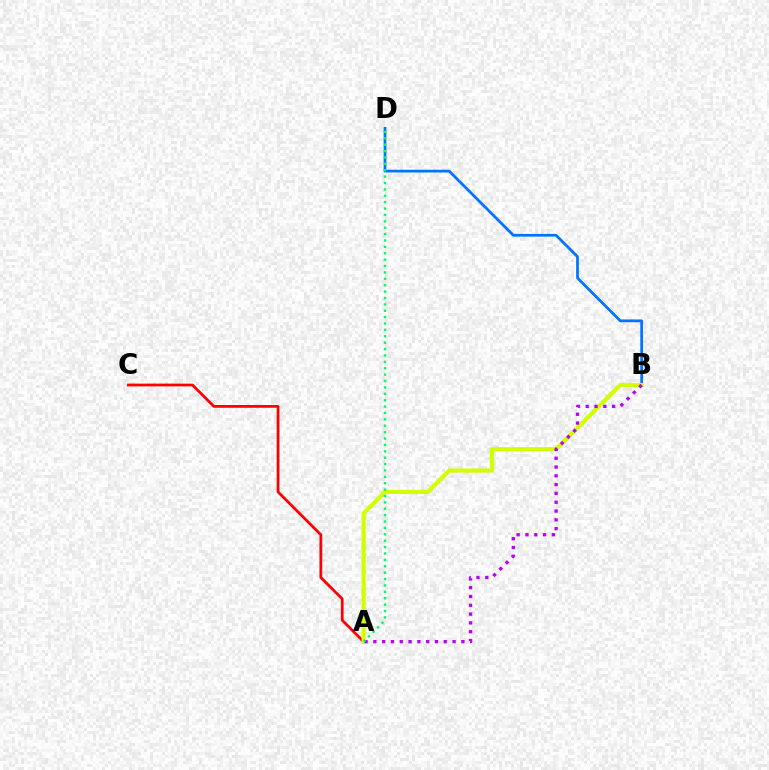{('A', 'C'): [{'color': '#ff0000', 'line_style': 'solid', 'thickness': 1.98}], ('B', 'D'): [{'color': '#0074ff', 'line_style': 'solid', 'thickness': 1.98}], ('A', 'B'): [{'color': '#d1ff00', 'line_style': 'solid', 'thickness': 2.99}, {'color': '#b900ff', 'line_style': 'dotted', 'thickness': 2.39}], ('A', 'D'): [{'color': '#00ff5c', 'line_style': 'dotted', 'thickness': 1.74}]}